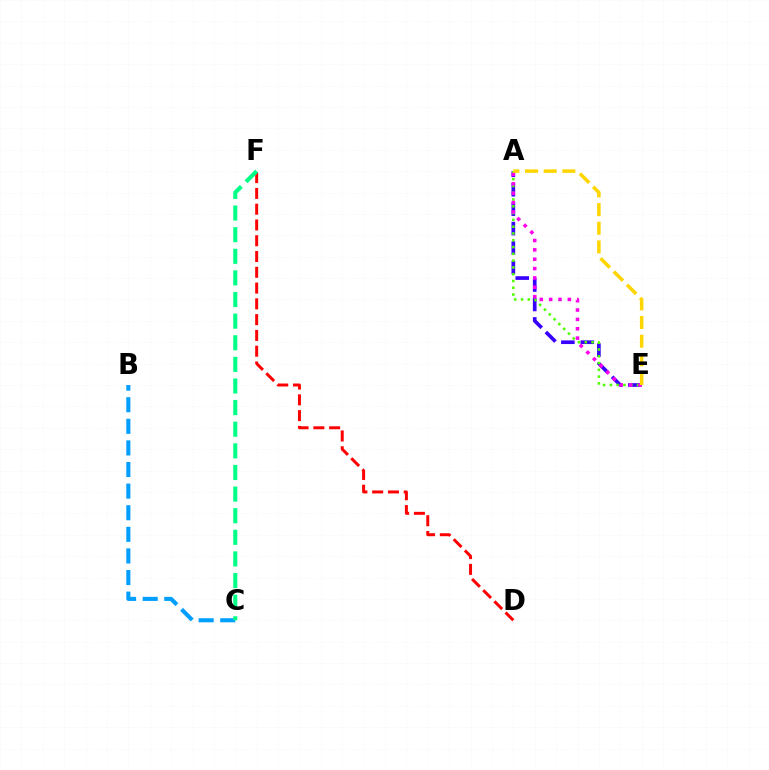{('D', 'F'): [{'color': '#ff0000', 'line_style': 'dashed', 'thickness': 2.14}], ('B', 'C'): [{'color': '#009eff', 'line_style': 'dashed', 'thickness': 2.93}], ('A', 'E'): [{'color': '#3700ff', 'line_style': 'dashed', 'thickness': 2.64}, {'color': '#4fff00', 'line_style': 'dotted', 'thickness': 1.84}, {'color': '#ff00ed', 'line_style': 'dotted', 'thickness': 2.54}, {'color': '#ffd500', 'line_style': 'dashed', 'thickness': 2.54}], ('C', 'F'): [{'color': '#00ff86', 'line_style': 'dashed', 'thickness': 2.94}]}